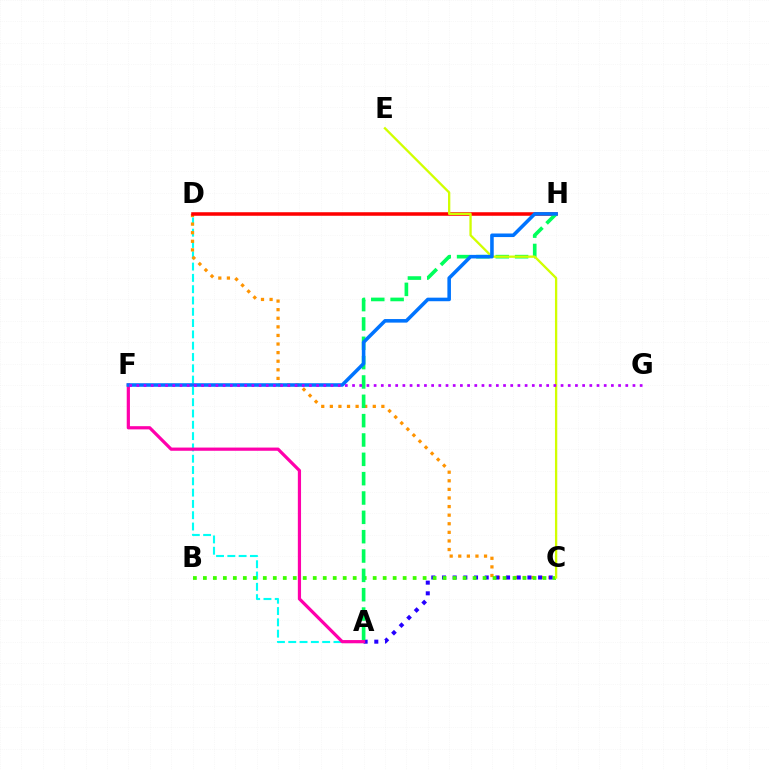{('A', 'D'): [{'color': '#00fff6', 'line_style': 'dashed', 'thickness': 1.54}], ('C', 'D'): [{'color': '#ff9400', 'line_style': 'dotted', 'thickness': 2.33}], ('D', 'H'): [{'color': '#ff0000', 'line_style': 'solid', 'thickness': 2.55}], ('A', 'C'): [{'color': '#2500ff', 'line_style': 'dotted', 'thickness': 2.9}], ('B', 'C'): [{'color': '#3dff00', 'line_style': 'dotted', 'thickness': 2.71}], ('A', 'H'): [{'color': '#00ff5c', 'line_style': 'dashed', 'thickness': 2.63}], ('A', 'F'): [{'color': '#ff00ac', 'line_style': 'solid', 'thickness': 2.31}], ('C', 'E'): [{'color': '#d1ff00', 'line_style': 'solid', 'thickness': 1.66}], ('F', 'H'): [{'color': '#0074ff', 'line_style': 'solid', 'thickness': 2.57}], ('F', 'G'): [{'color': '#b900ff', 'line_style': 'dotted', 'thickness': 1.95}]}